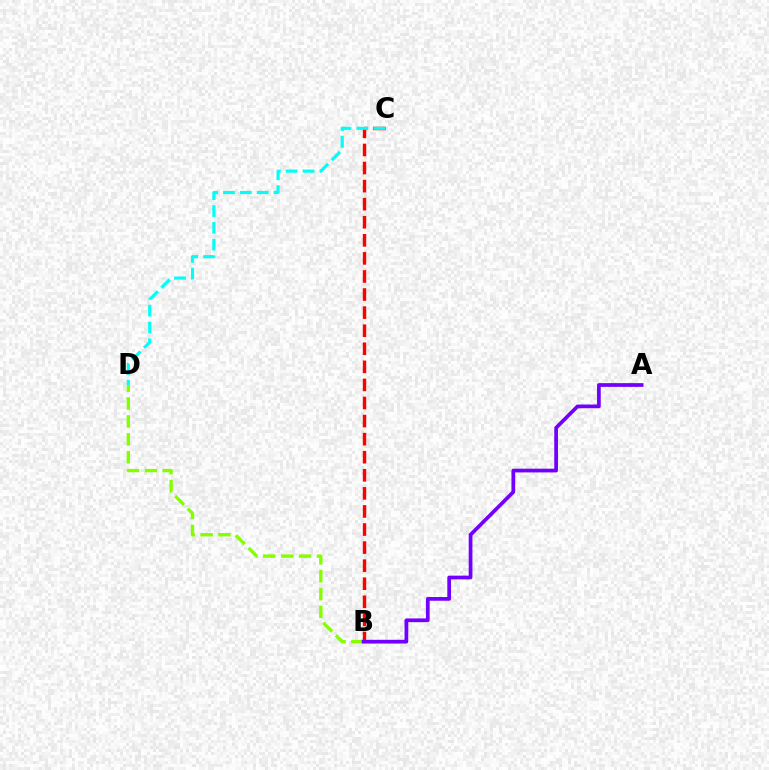{('B', 'D'): [{'color': '#84ff00', 'line_style': 'dashed', 'thickness': 2.43}], ('B', 'C'): [{'color': '#ff0000', 'line_style': 'dashed', 'thickness': 2.46}], ('A', 'B'): [{'color': '#7200ff', 'line_style': 'solid', 'thickness': 2.69}], ('C', 'D'): [{'color': '#00fff6', 'line_style': 'dashed', 'thickness': 2.28}]}